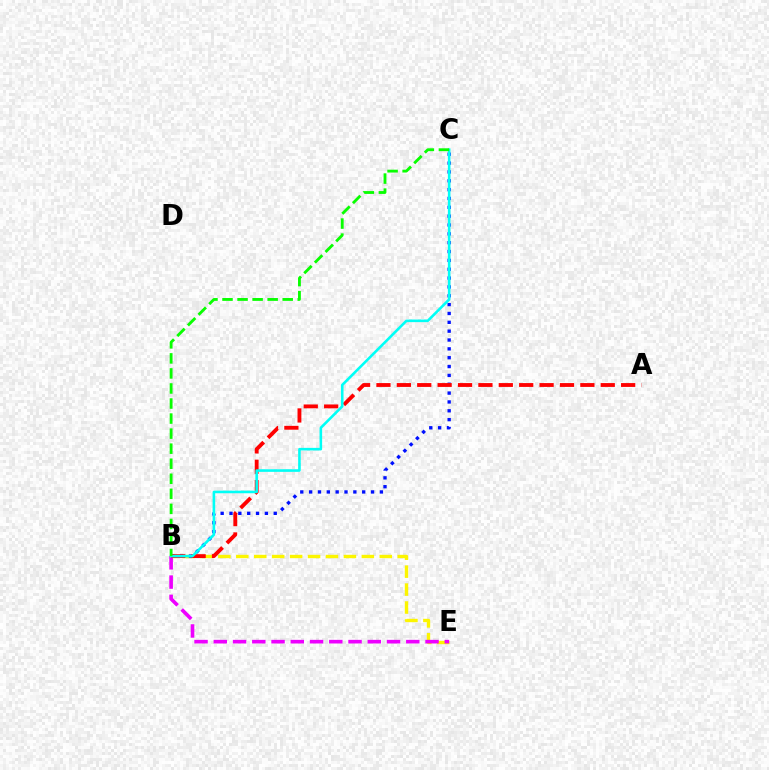{('B', 'E'): [{'color': '#fcf500', 'line_style': 'dashed', 'thickness': 2.44}, {'color': '#ee00ff', 'line_style': 'dashed', 'thickness': 2.61}], ('B', 'C'): [{'color': '#0010ff', 'line_style': 'dotted', 'thickness': 2.4}, {'color': '#00fff6', 'line_style': 'solid', 'thickness': 1.87}, {'color': '#08ff00', 'line_style': 'dashed', 'thickness': 2.04}], ('A', 'B'): [{'color': '#ff0000', 'line_style': 'dashed', 'thickness': 2.77}]}